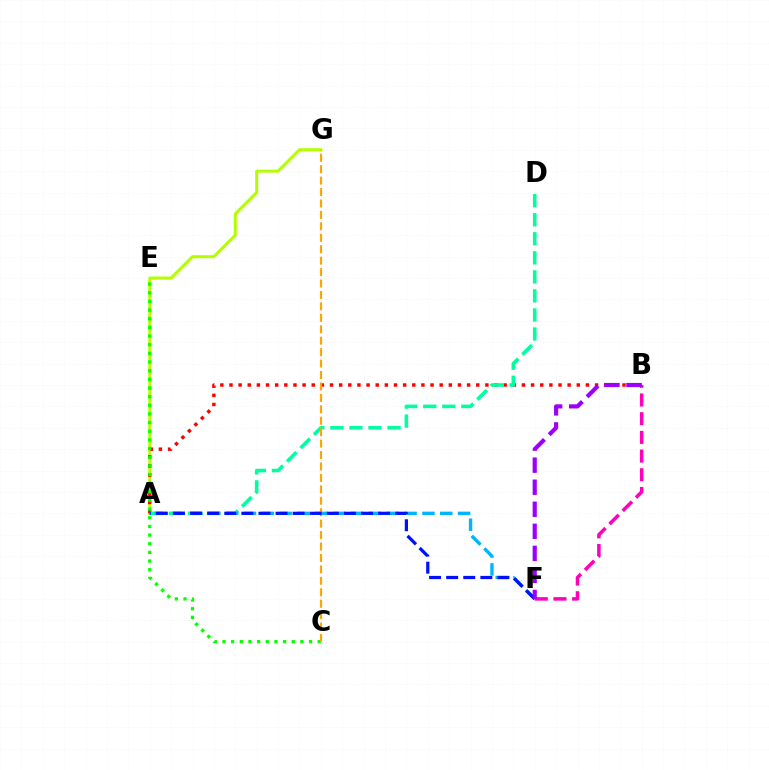{('A', 'G'): [{'color': '#b3ff00', 'line_style': 'solid', 'thickness': 2.18}], ('A', 'B'): [{'color': '#ff0000', 'line_style': 'dotted', 'thickness': 2.48}], ('A', 'D'): [{'color': '#00ff9d', 'line_style': 'dashed', 'thickness': 2.59}], ('A', 'F'): [{'color': '#00b5ff', 'line_style': 'dashed', 'thickness': 2.42}, {'color': '#0010ff', 'line_style': 'dashed', 'thickness': 2.32}], ('C', 'E'): [{'color': '#08ff00', 'line_style': 'dotted', 'thickness': 2.35}], ('C', 'G'): [{'color': '#ffa500', 'line_style': 'dashed', 'thickness': 1.55}], ('B', 'F'): [{'color': '#ff00bd', 'line_style': 'dashed', 'thickness': 2.54}, {'color': '#9b00ff', 'line_style': 'dashed', 'thickness': 3.0}]}